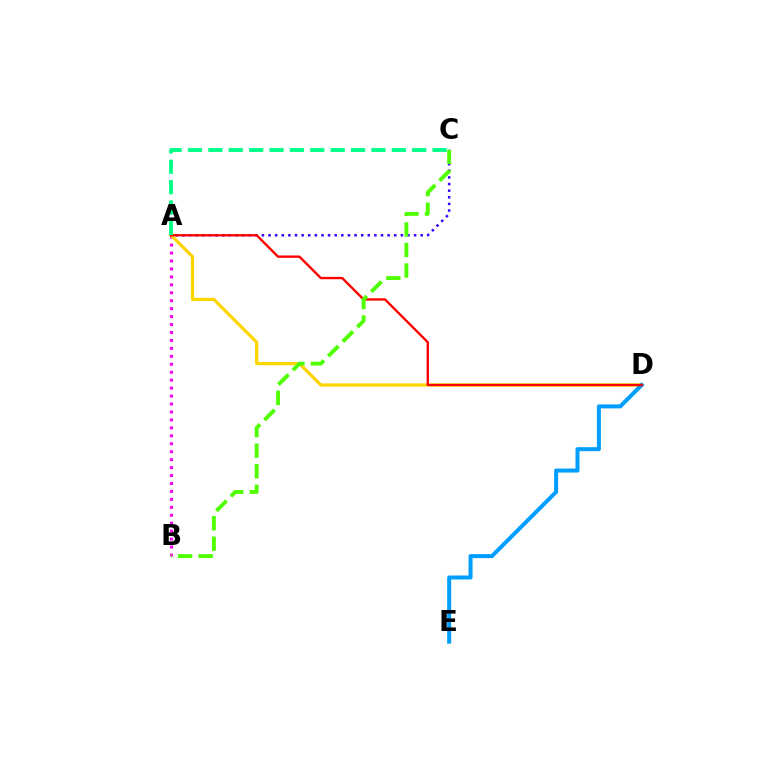{('A', 'B'): [{'color': '#ff00ed', 'line_style': 'dotted', 'thickness': 2.16}], ('A', 'C'): [{'color': '#3700ff', 'line_style': 'dotted', 'thickness': 1.8}, {'color': '#00ff86', 'line_style': 'dashed', 'thickness': 2.77}], ('A', 'D'): [{'color': '#ffd500', 'line_style': 'solid', 'thickness': 2.32}, {'color': '#ff0000', 'line_style': 'solid', 'thickness': 1.69}], ('D', 'E'): [{'color': '#009eff', 'line_style': 'solid', 'thickness': 2.88}], ('B', 'C'): [{'color': '#4fff00', 'line_style': 'dashed', 'thickness': 2.79}]}